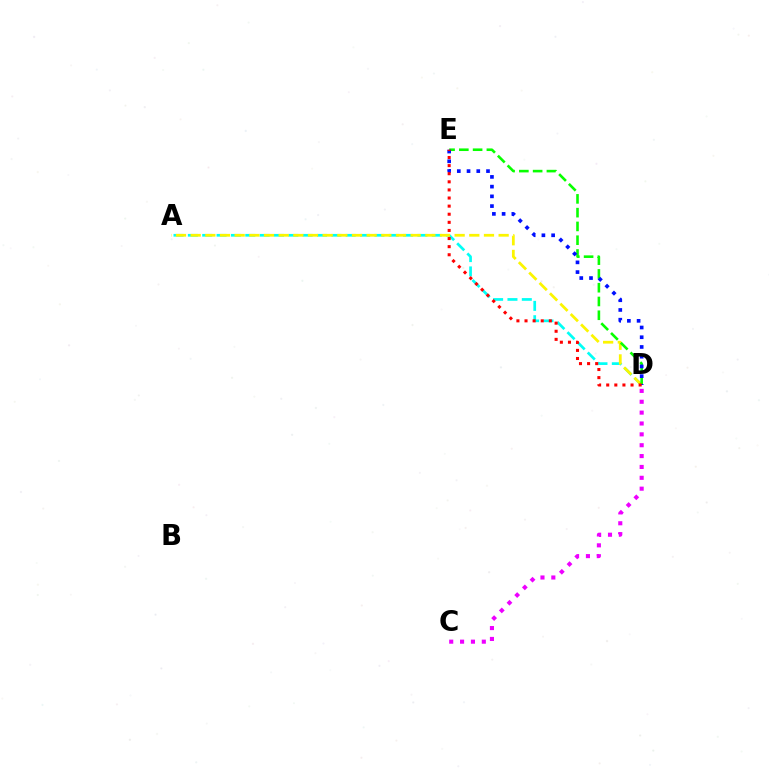{('A', 'D'): [{'color': '#00fff6', 'line_style': 'dashed', 'thickness': 1.95}, {'color': '#fcf500', 'line_style': 'dashed', 'thickness': 1.99}], ('D', 'E'): [{'color': '#08ff00', 'line_style': 'dashed', 'thickness': 1.87}, {'color': '#0010ff', 'line_style': 'dotted', 'thickness': 2.64}, {'color': '#ff0000', 'line_style': 'dotted', 'thickness': 2.2}], ('C', 'D'): [{'color': '#ee00ff', 'line_style': 'dotted', 'thickness': 2.95}]}